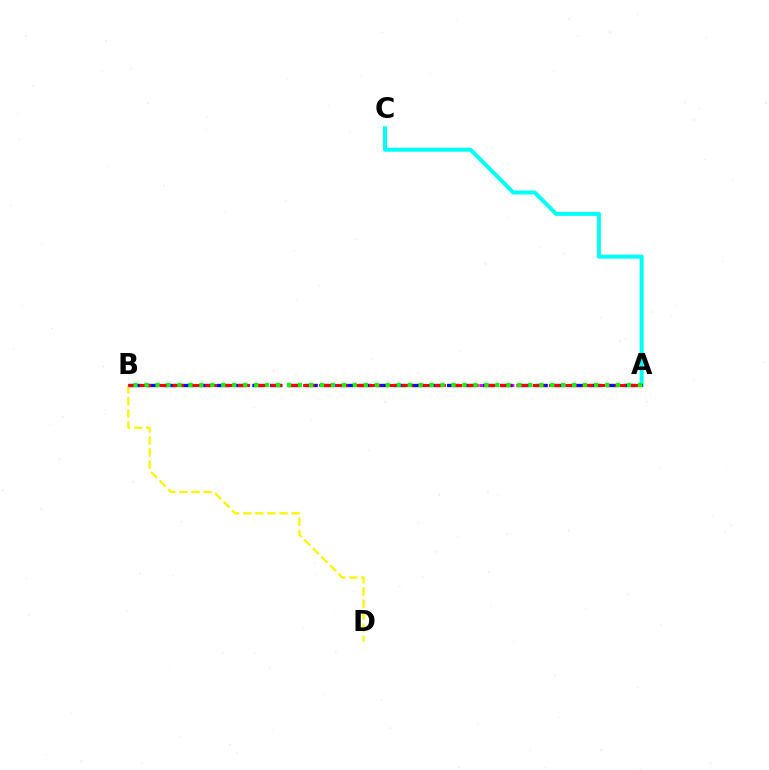{('A', 'B'): [{'color': '#ee00ff', 'line_style': 'dotted', 'thickness': 2.18}, {'color': '#0010ff', 'line_style': 'dashed', 'thickness': 2.4}, {'color': '#ff0000', 'line_style': 'dashed', 'thickness': 2.23}, {'color': '#08ff00', 'line_style': 'dotted', 'thickness': 2.98}], ('A', 'C'): [{'color': '#00fff6', 'line_style': 'solid', 'thickness': 2.86}], ('B', 'D'): [{'color': '#fcf500', 'line_style': 'dashed', 'thickness': 1.64}]}